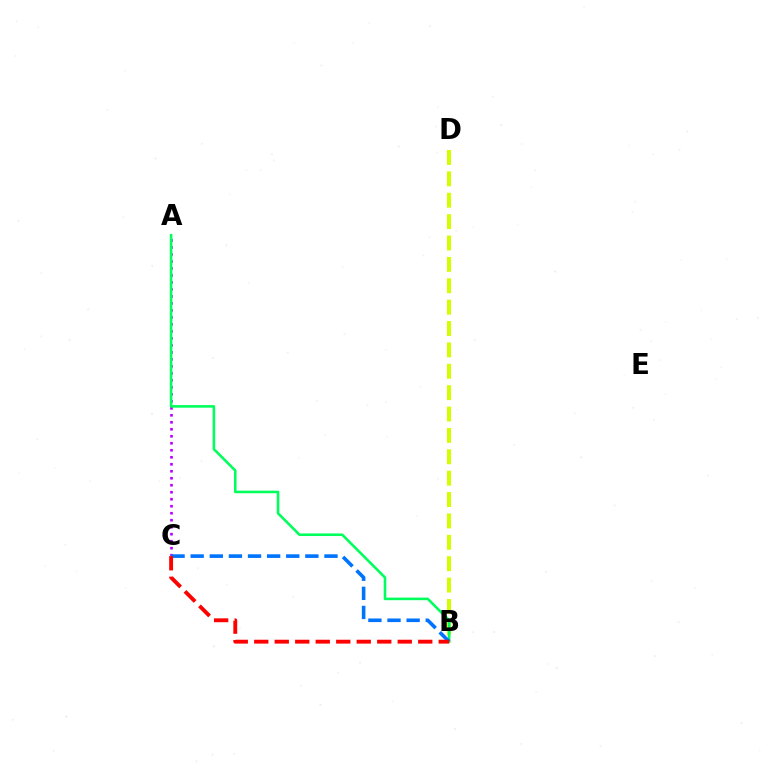{('A', 'C'): [{'color': '#b900ff', 'line_style': 'dotted', 'thickness': 1.9}], ('B', 'D'): [{'color': '#d1ff00', 'line_style': 'dashed', 'thickness': 2.9}], ('A', 'B'): [{'color': '#00ff5c', 'line_style': 'solid', 'thickness': 1.86}], ('B', 'C'): [{'color': '#0074ff', 'line_style': 'dashed', 'thickness': 2.6}, {'color': '#ff0000', 'line_style': 'dashed', 'thickness': 2.78}]}